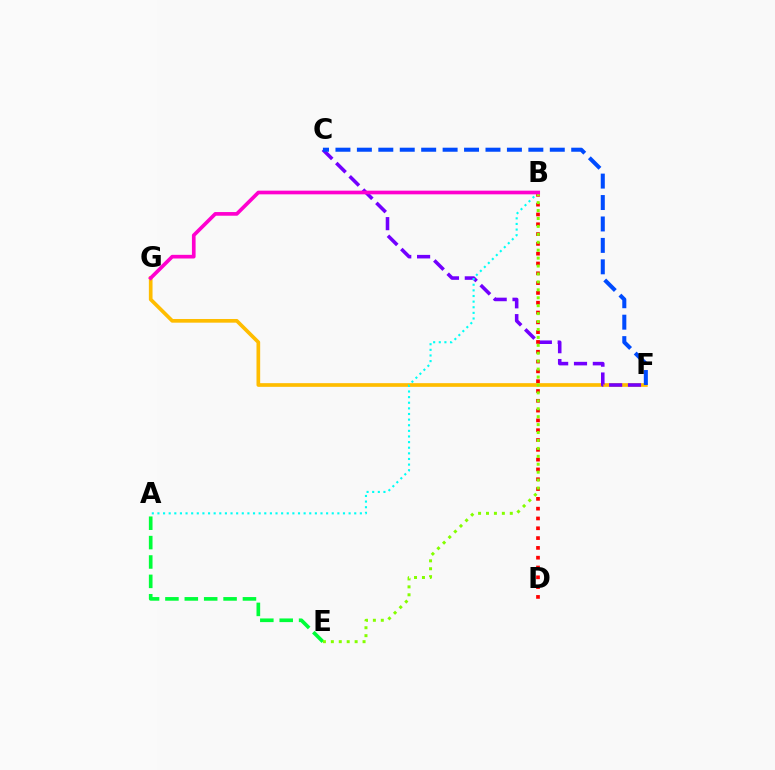{('F', 'G'): [{'color': '#ffbd00', 'line_style': 'solid', 'thickness': 2.65}], ('C', 'F'): [{'color': '#7200ff', 'line_style': 'dashed', 'thickness': 2.56}, {'color': '#004bff', 'line_style': 'dashed', 'thickness': 2.91}], ('B', 'D'): [{'color': '#ff0000', 'line_style': 'dotted', 'thickness': 2.66}], ('A', 'B'): [{'color': '#00fff6', 'line_style': 'dotted', 'thickness': 1.53}], ('A', 'E'): [{'color': '#00ff39', 'line_style': 'dashed', 'thickness': 2.63}], ('B', 'E'): [{'color': '#84ff00', 'line_style': 'dotted', 'thickness': 2.15}], ('B', 'G'): [{'color': '#ff00cf', 'line_style': 'solid', 'thickness': 2.64}]}